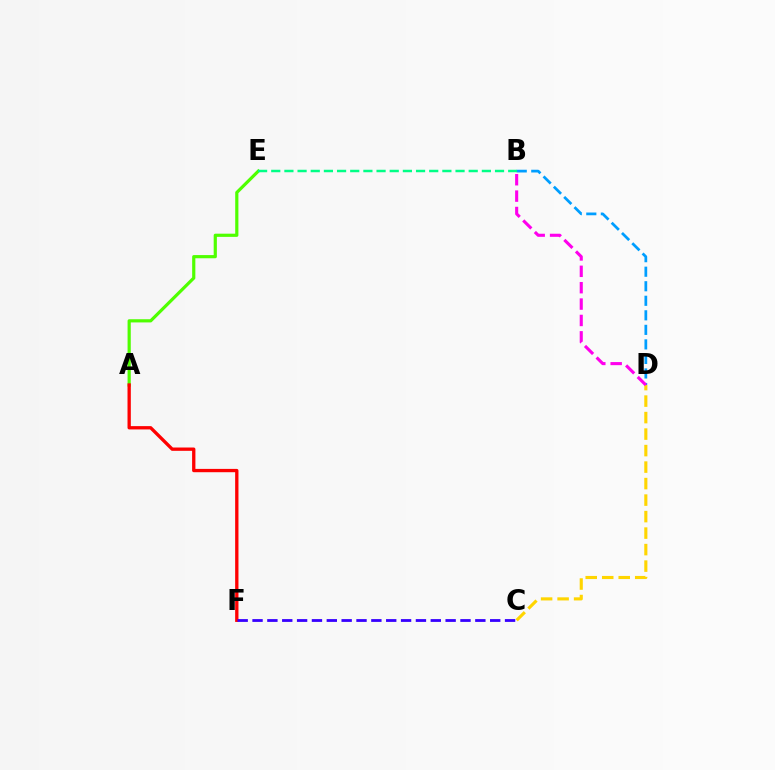{('A', 'E'): [{'color': '#4fff00', 'line_style': 'solid', 'thickness': 2.3}], ('C', 'D'): [{'color': '#ffd500', 'line_style': 'dashed', 'thickness': 2.24}], ('B', 'D'): [{'color': '#009eff', 'line_style': 'dashed', 'thickness': 1.97}, {'color': '#ff00ed', 'line_style': 'dashed', 'thickness': 2.23}], ('A', 'F'): [{'color': '#ff0000', 'line_style': 'solid', 'thickness': 2.39}], ('B', 'E'): [{'color': '#00ff86', 'line_style': 'dashed', 'thickness': 1.79}], ('C', 'F'): [{'color': '#3700ff', 'line_style': 'dashed', 'thickness': 2.02}]}